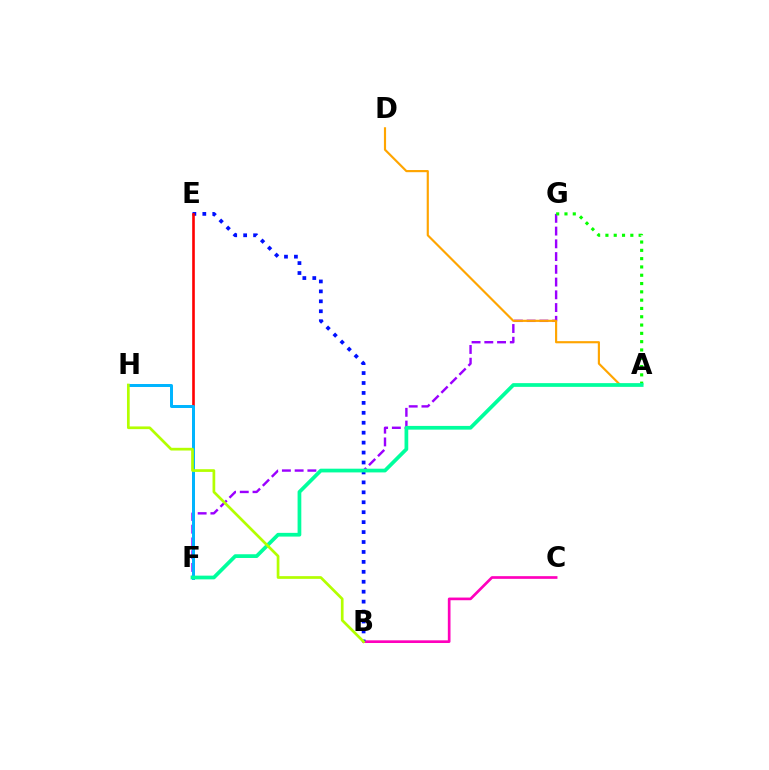{('F', 'G'): [{'color': '#9b00ff', 'line_style': 'dashed', 'thickness': 1.73}], ('B', 'C'): [{'color': '#ff00bd', 'line_style': 'solid', 'thickness': 1.93}], ('A', 'D'): [{'color': '#ffa500', 'line_style': 'solid', 'thickness': 1.55}], ('A', 'G'): [{'color': '#08ff00', 'line_style': 'dotted', 'thickness': 2.26}], ('B', 'E'): [{'color': '#0010ff', 'line_style': 'dotted', 'thickness': 2.7}], ('E', 'F'): [{'color': '#ff0000', 'line_style': 'solid', 'thickness': 1.89}], ('F', 'H'): [{'color': '#00b5ff', 'line_style': 'solid', 'thickness': 2.14}], ('A', 'F'): [{'color': '#00ff9d', 'line_style': 'solid', 'thickness': 2.68}], ('B', 'H'): [{'color': '#b3ff00', 'line_style': 'solid', 'thickness': 1.95}]}